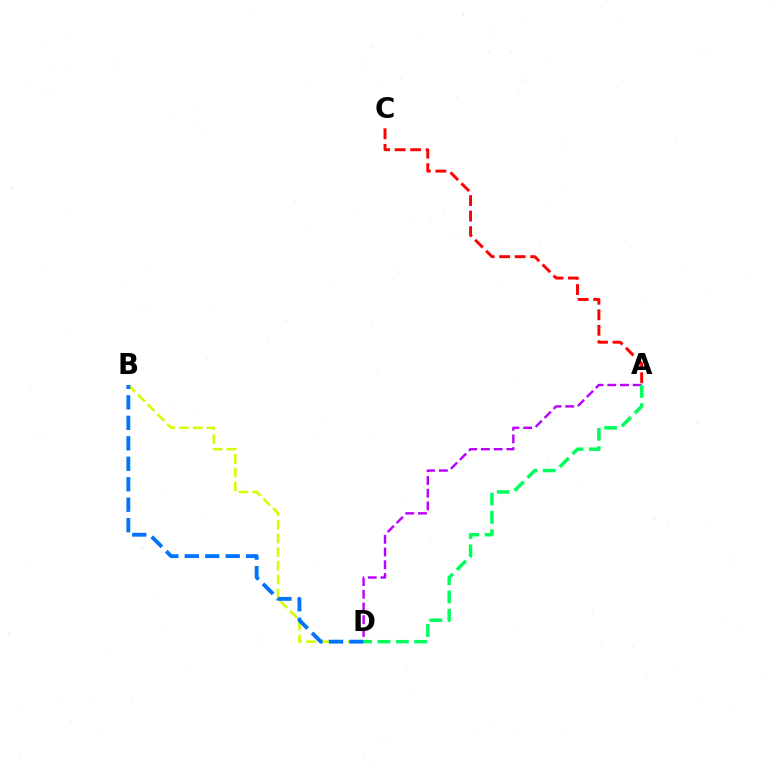{('A', 'D'): [{'color': '#b900ff', 'line_style': 'dashed', 'thickness': 1.73}, {'color': '#00ff5c', 'line_style': 'dashed', 'thickness': 2.49}], ('B', 'D'): [{'color': '#d1ff00', 'line_style': 'dashed', 'thickness': 1.86}, {'color': '#0074ff', 'line_style': 'dashed', 'thickness': 2.78}], ('A', 'C'): [{'color': '#ff0000', 'line_style': 'dashed', 'thickness': 2.11}]}